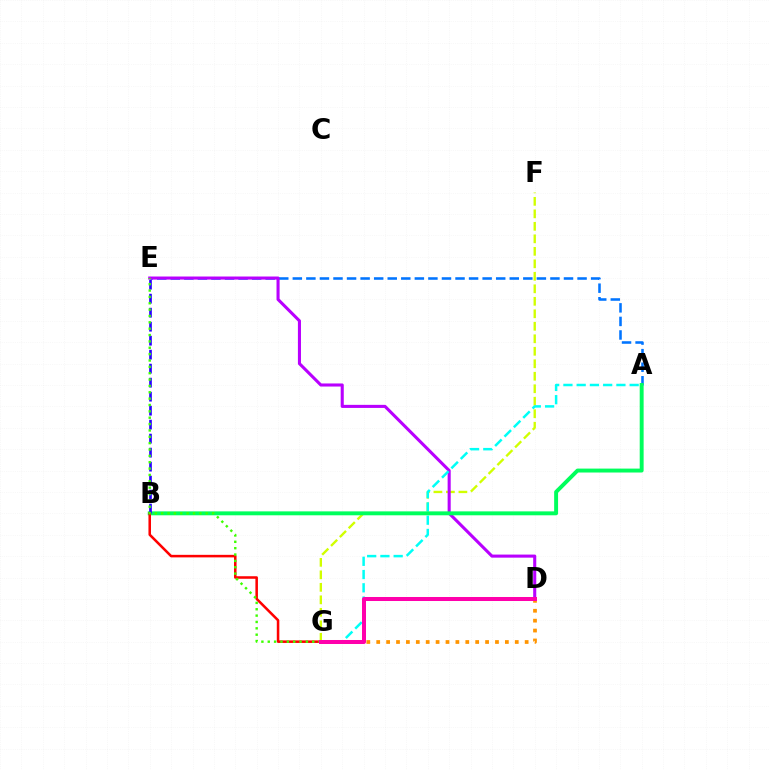{('A', 'E'): [{'color': '#0074ff', 'line_style': 'dashed', 'thickness': 1.84}], ('F', 'G'): [{'color': '#d1ff00', 'line_style': 'dashed', 'thickness': 1.7}], ('D', 'E'): [{'color': '#b900ff', 'line_style': 'solid', 'thickness': 2.21}], ('A', 'G'): [{'color': '#00fff6', 'line_style': 'dashed', 'thickness': 1.8}], ('A', 'B'): [{'color': '#00ff5c', 'line_style': 'solid', 'thickness': 2.82}], ('B', 'E'): [{'color': '#2500ff', 'line_style': 'dashed', 'thickness': 1.9}], ('D', 'G'): [{'color': '#ff9400', 'line_style': 'dotted', 'thickness': 2.69}, {'color': '#ff00ac', 'line_style': 'solid', 'thickness': 2.88}], ('B', 'G'): [{'color': '#ff0000', 'line_style': 'solid', 'thickness': 1.83}], ('E', 'G'): [{'color': '#3dff00', 'line_style': 'dotted', 'thickness': 1.73}]}